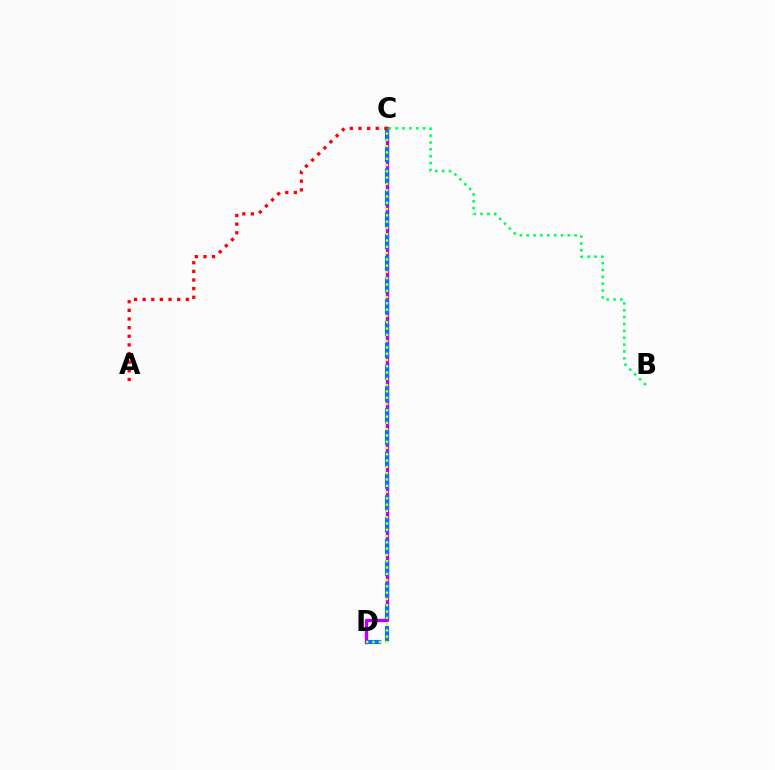{('C', 'D'): [{'color': '#b900ff', 'line_style': 'solid', 'thickness': 2.43}, {'color': '#0074ff', 'line_style': 'dashed', 'thickness': 2.96}, {'color': '#d1ff00', 'line_style': 'dotted', 'thickness': 1.71}], ('A', 'C'): [{'color': '#ff0000', 'line_style': 'dotted', 'thickness': 2.35}], ('B', 'C'): [{'color': '#00ff5c', 'line_style': 'dotted', 'thickness': 1.87}]}